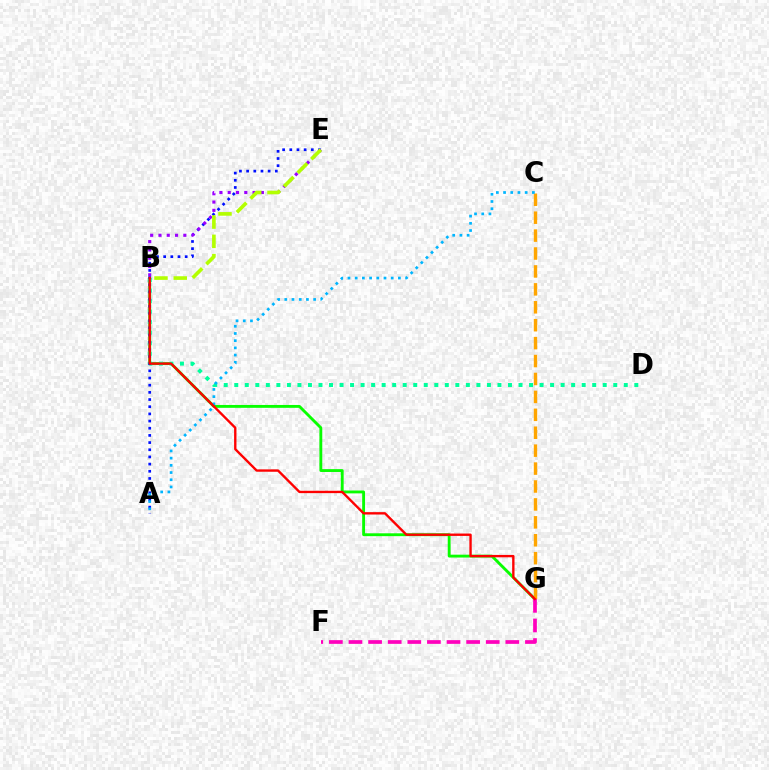{('B', 'G'): [{'color': '#08ff00', 'line_style': 'solid', 'thickness': 2.06}, {'color': '#ff0000', 'line_style': 'solid', 'thickness': 1.71}], ('C', 'G'): [{'color': '#ffa500', 'line_style': 'dashed', 'thickness': 2.43}], ('B', 'D'): [{'color': '#00ff9d', 'line_style': 'dotted', 'thickness': 2.86}], ('A', 'E'): [{'color': '#0010ff', 'line_style': 'dotted', 'thickness': 1.95}], ('F', 'G'): [{'color': '#ff00bd', 'line_style': 'dashed', 'thickness': 2.66}], ('B', 'E'): [{'color': '#9b00ff', 'line_style': 'dotted', 'thickness': 2.25}, {'color': '#b3ff00', 'line_style': 'dashed', 'thickness': 2.62}], ('A', 'C'): [{'color': '#00b5ff', 'line_style': 'dotted', 'thickness': 1.96}]}